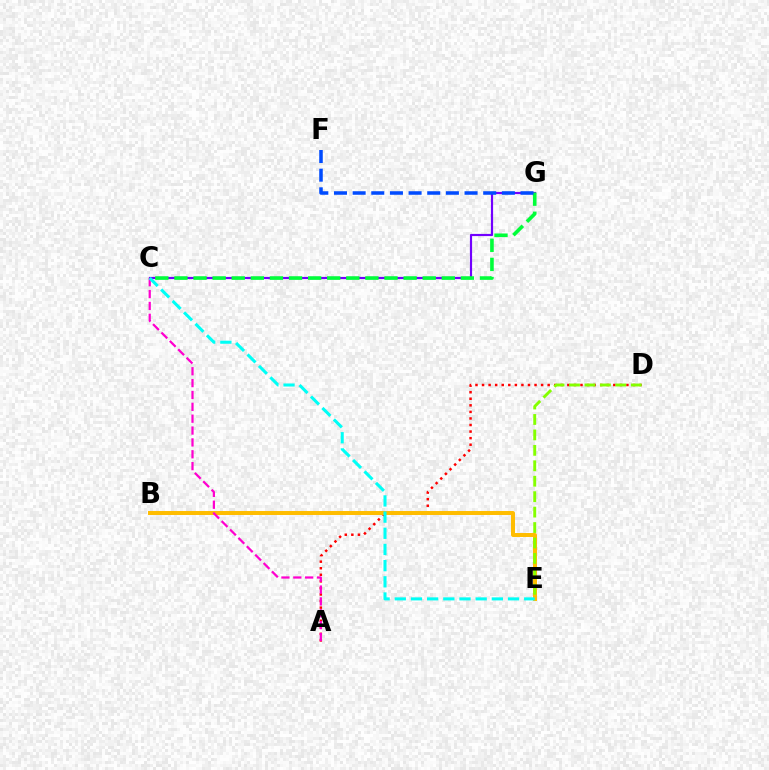{('A', 'D'): [{'color': '#ff0000', 'line_style': 'dotted', 'thickness': 1.78}], ('B', 'E'): [{'color': '#ffbd00', 'line_style': 'solid', 'thickness': 2.86}], ('C', 'G'): [{'color': '#7200ff', 'line_style': 'solid', 'thickness': 1.57}, {'color': '#00ff39', 'line_style': 'dashed', 'thickness': 2.59}], ('A', 'C'): [{'color': '#ff00cf', 'line_style': 'dashed', 'thickness': 1.61}], ('F', 'G'): [{'color': '#004bff', 'line_style': 'dashed', 'thickness': 2.53}], ('D', 'E'): [{'color': '#84ff00', 'line_style': 'dashed', 'thickness': 2.1}], ('C', 'E'): [{'color': '#00fff6', 'line_style': 'dashed', 'thickness': 2.2}]}